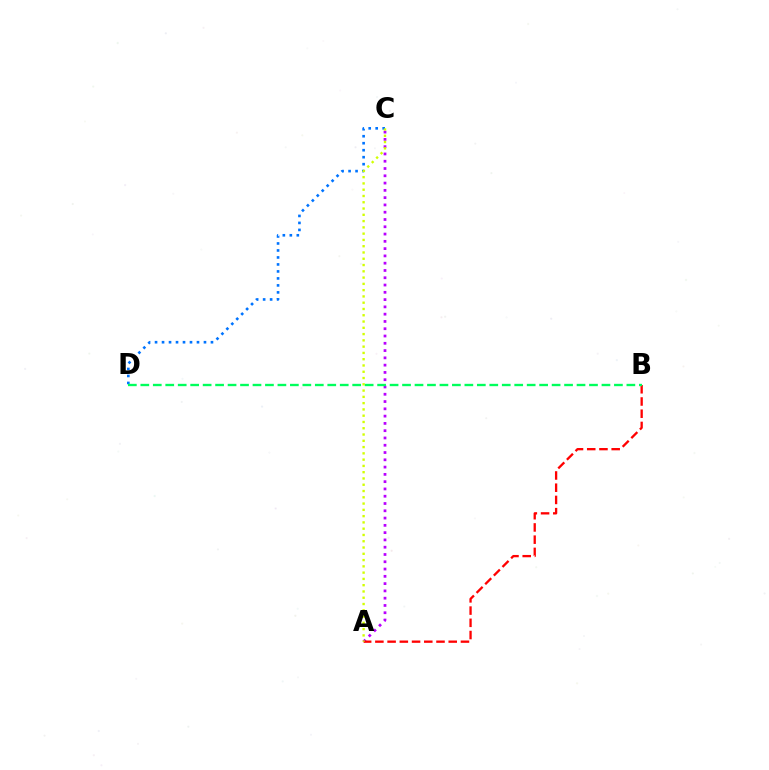{('C', 'D'): [{'color': '#0074ff', 'line_style': 'dotted', 'thickness': 1.9}], ('A', 'C'): [{'color': '#b900ff', 'line_style': 'dotted', 'thickness': 1.98}, {'color': '#d1ff00', 'line_style': 'dotted', 'thickness': 1.71}], ('A', 'B'): [{'color': '#ff0000', 'line_style': 'dashed', 'thickness': 1.66}], ('B', 'D'): [{'color': '#00ff5c', 'line_style': 'dashed', 'thickness': 1.69}]}